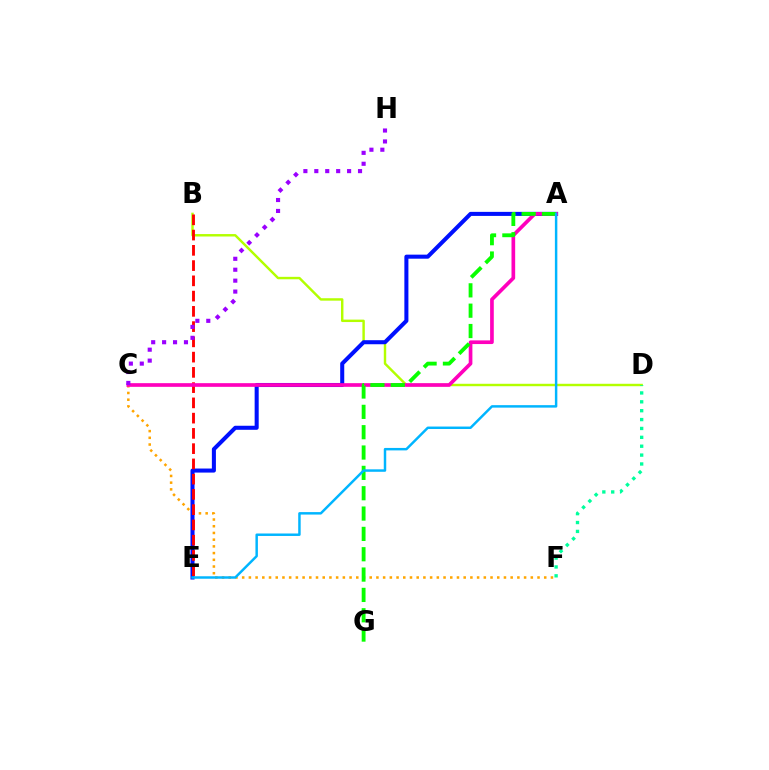{('B', 'D'): [{'color': '#b3ff00', 'line_style': 'solid', 'thickness': 1.75}], ('C', 'F'): [{'color': '#ffa500', 'line_style': 'dotted', 'thickness': 1.82}], ('A', 'E'): [{'color': '#0010ff', 'line_style': 'solid', 'thickness': 2.91}, {'color': '#00b5ff', 'line_style': 'solid', 'thickness': 1.77}], ('B', 'E'): [{'color': '#ff0000', 'line_style': 'dashed', 'thickness': 2.07}], ('D', 'F'): [{'color': '#00ff9d', 'line_style': 'dotted', 'thickness': 2.41}], ('A', 'C'): [{'color': '#ff00bd', 'line_style': 'solid', 'thickness': 2.64}], ('C', 'H'): [{'color': '#9b00ff', 'line_style': 'dotted', 'thickness': 2.97}], ('A', 'G'): [{'color': '#08ff00', 'line_style': 'dashed', 'thickness': 2.76}]}